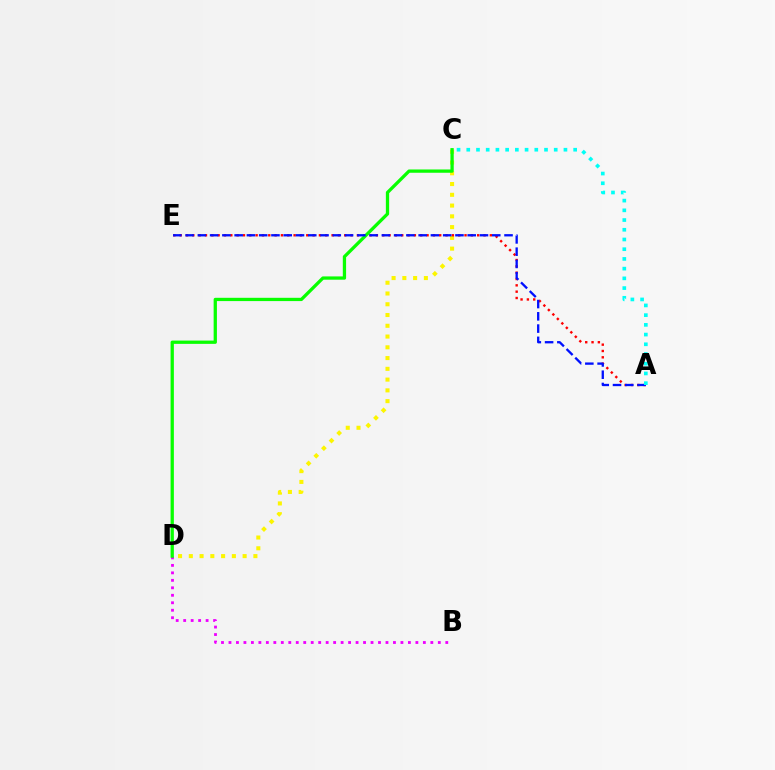{('C', 'D'): [{'color': '#fcf500', 'line_style': 'dotted', 'thickness': 2.92}, {'color': '#08ff00', 'line_style': 'solid', 'thickness': 2.36}], ('A', 'E'): [{'color': '#ff0000', 'line_style': 'dotted', 'thickness': 1.72}, {'color': '#0010ff', 'line_style': 'dashed', 'thickness': 1.67}], ('B', 'D'): [{'color': '#ee00ff', 'line_style': 'dotted', 'thickness': 2.03}], ('A', 'C'): [{'color': '#00fff6', 'line_style': 'dotted', 'thickness': 2.64}]}